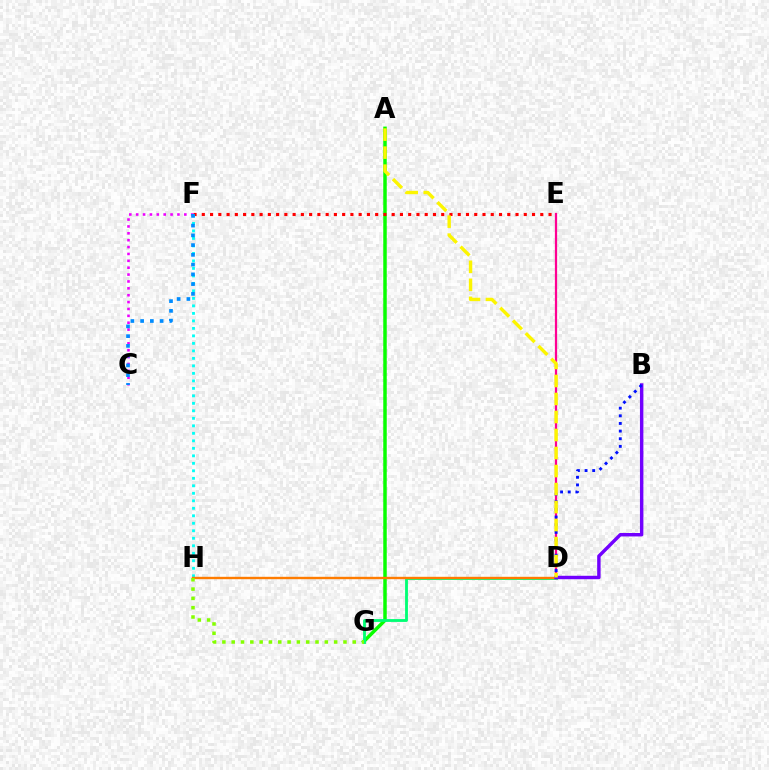{('A', 'G'): [{'color': '#08ff00', 'line_style': 'solid', 'thickness': 2.51}], ('E', 'F'): [{'color': '#ff0000', 'line_style': 'dotted', 'thickness': 2.24}], ('F', 'H'): [{'color': '#00fff6', 'line_style': 'dotted', 'thickness': 2.04}], ('D', 'G'): [{'color': '#00ff74', 'line_style': 'solid', 'thickness': 2.04}], ('C', 'F'): [{'color': '#ee00ff', 'line_style': 'dotted', 'thickness': 1.87}, {'color': '#008cff', 'line_style': 'dotted', 'thickness': 2.65}], ('D', 'H'): [{'color': '#ff7c00', 'line_style': 'solid', 'thickness': 1.71}], ('D', 'E'): [{'color': '#ff0094', 'line_style': 'solid', 'thickness': 1.61}], ('B', 'D'): [{'color': '#7200ff', 'line_style': 'solid', 'thickness': 2.47}, {'color': '#0010ff', 'line_style': 'dotted', 'thickness': 2.08}], ('G', 'H'): [{'color': '#84ff00', 'line_style': 'dotted', 'thickness': 2.53}], ('A', 'D'): [{'color': '#fcf500', 'line_style': 'dashed', 'thickness': 2.45}]}